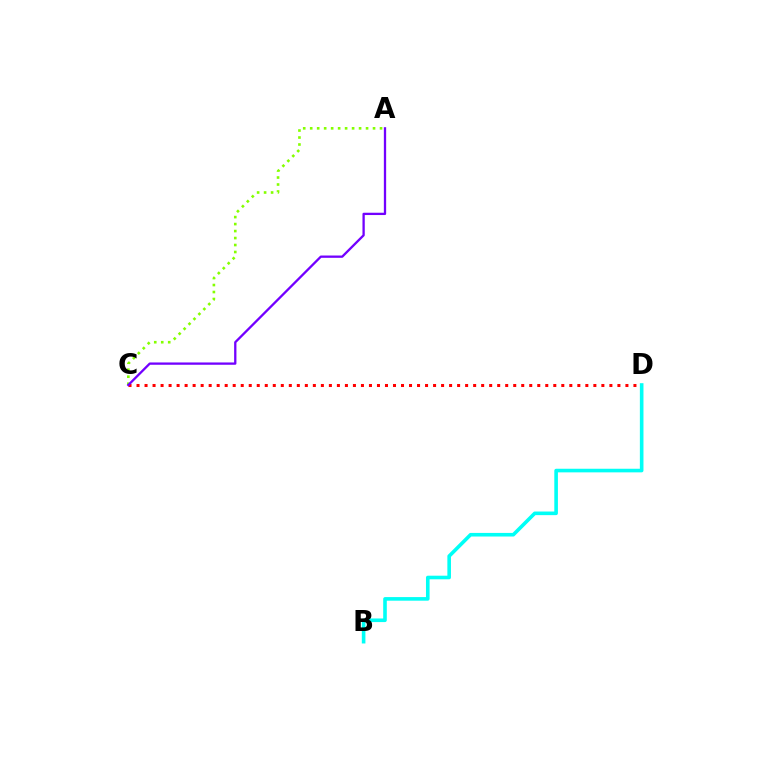{('C', 'D'): [{'color': '#ff0000', 'line_style': 'dotted', 'thickness': 2.18}], ('A', 'C'): [{'color': '#84ff00', 'line_style': 'dotted', 'thickness': 1.9}, {'color': '#7200ff', 'line_style': 'solid', 'thickness': 1.66}], ('B', 'D'): [{'color': '#00fff6', 'line_style': 'solid', 'thickness': 2.6}]}